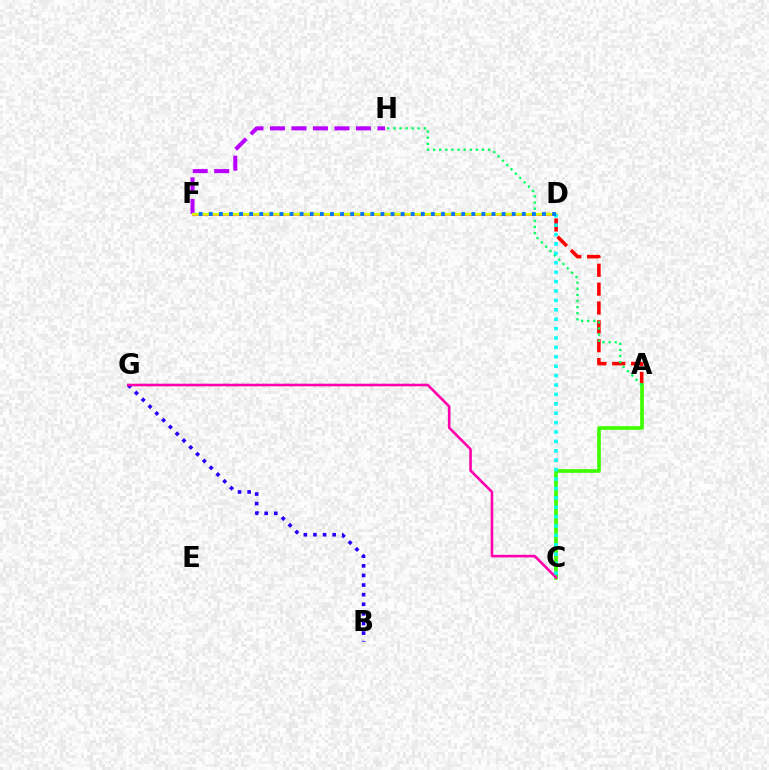{('B', 'G'): [{'color': '#2500ff', 'line_style': 'dotted', 'thickness': 2.61}], ('A', 'D'): [{'color': '#ff0000', 'line_style': 'dashed', 'thickness': 2.56}], ('F', 'H'): [{'color': '#b900ff', 'line_style': 'dashed', 'thickness': 2.92}], ('A', 'C'): [{'color': '#3dff00', 'line_style': 'solid', 'thickness': 2.64}], ('D', 'F'): [{'color': '#ff9400', 'line_style': 'solid', 'thickness': 1.84}, {'color': '#d1ff00', 'line_style': 'solid', 'thickness': 1.65}, {'color': '#0074ff', 'line_style': 'dotted', 'thickness': 2.74}], ('C', 'G'): [{'color': '#ff00ac', 'line_style': 'solid', 'thickness': 1.87}], ('A', 'H'): [{'color': '#00ff5c', 'line_style': 'dotted', 'thickness': 1.66}], ('C', 'D'): [{'color': '#00fff6', 'line_style': 'dotted', 'thickness': 2.55}]}